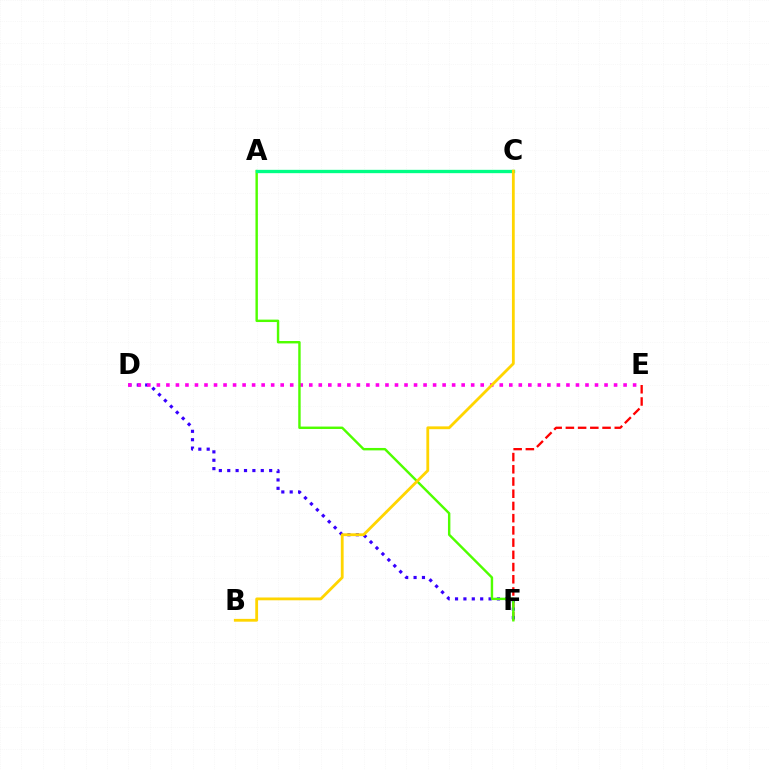{('A', 'C'): [{'color': '#009eff', 'line_style': 'dashed', 'thickness': 2.11}, {'color': '#00ff86', 'line_style': 'solid', 'thickness': 2.4}], ('E', 'F'): [{'color': '#ff0000', 'line_style': 'dashed', 'thickness': 1.66}], ('D', 'F'): [{'color': '#3700ff', 'line_style': 'dotted', 'thickness': 2.28}], ('D', 'E'): [{'color': '#ff00ed', 'line_style': 'dotted', 'thickness': 2.59}], ('A', 'F'): [{'color': '#4fff00', 'line_style': 'solid', 'thickness': 1.74}], ('B', 'C'): [{'color': '#ffd500', 'line_style': 'solid', 'thickness': 2.02}]}